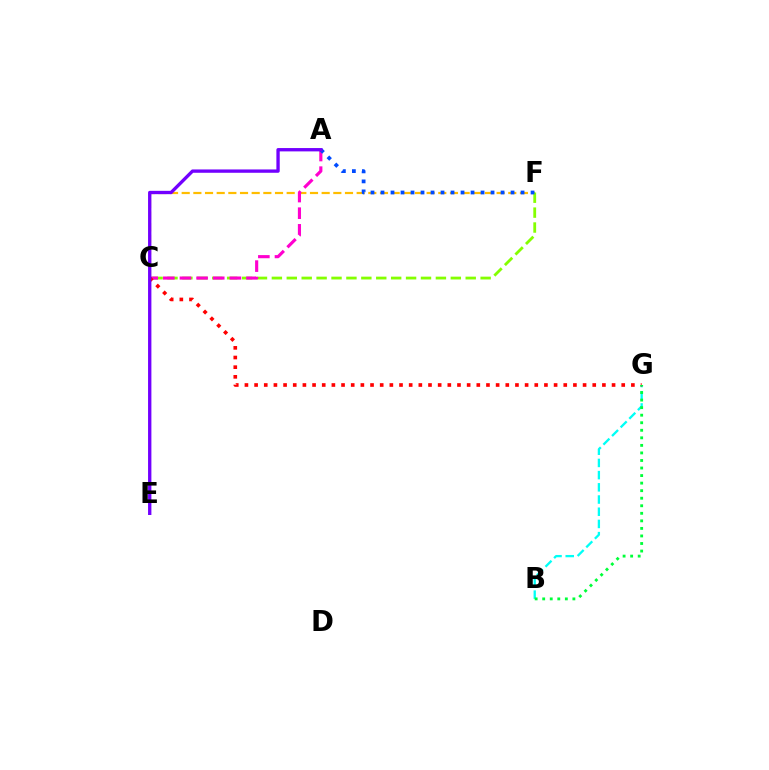{('C', 'F'): [{'color': '#ffbd00', 'line_style': 'dashed', 'thickness': 1.58}, {'color': '#84ff00', 'line_style': 'dashed', 'thickness': 2.03}], ('A', 'C'): [{'color': '#ff00cf', 'line_style': 'dashed', 'thickness': 2.26}], ('B', 'G'): [{'color': '#00fff6', 'line_style': 'dashed', 'thickness': 1.66}, {'color': '#00ff39', 'line_style': 'dotted', 'thickness': 2.05}], ('C', 'G'): [{'color': '#ff0000', 'line_style': 'dotted', 'thickness': 2.62}], ('A', 'F'): [{'color': '#004bff', 'line_style': 'dotted', 'thickness': 2.72}], ('A', 'E'): [{'color': '#7200ff', 'line_style': 'solid', 'thickness': 2.4}]}